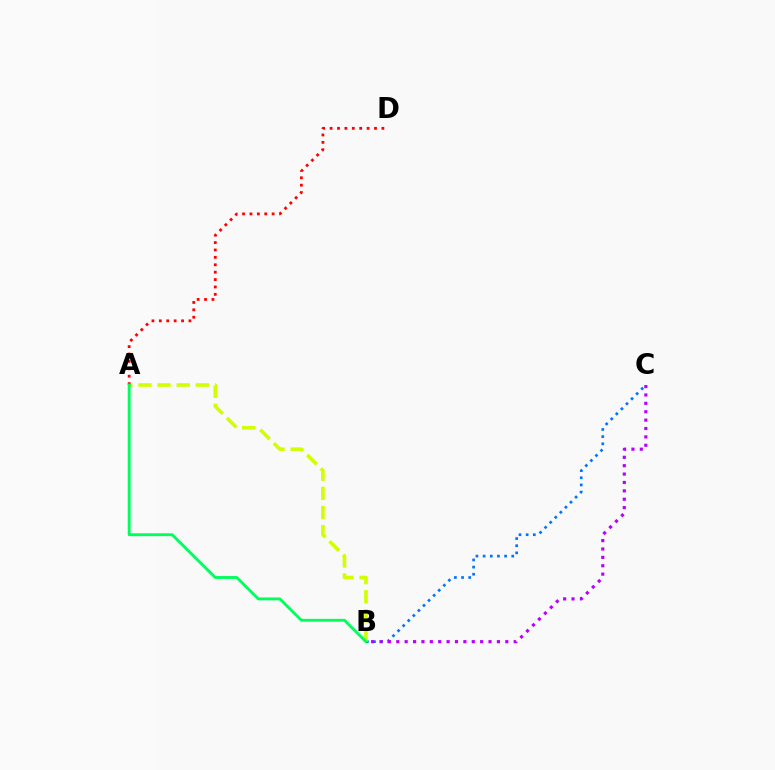{('B', 'C'): [{'color': '#0074ff', 'line_style': 'dotted', 'thickness': 1.94}, {'color': '#b900ff', 'line_style': 'dotted', 'thickness': 2.28}], ('A', 'B'): [{'color': '#d1ff00', 'line_style': 'dashed', 'thickness': 2.6}, {'color': '#00ff5c', 'line_style': 'solid', 'thickness': 2.07}], ('A', 'D'): [{'color': '#ff0000', 'line_style': 'dotted', 'thickness': 2.01}]}